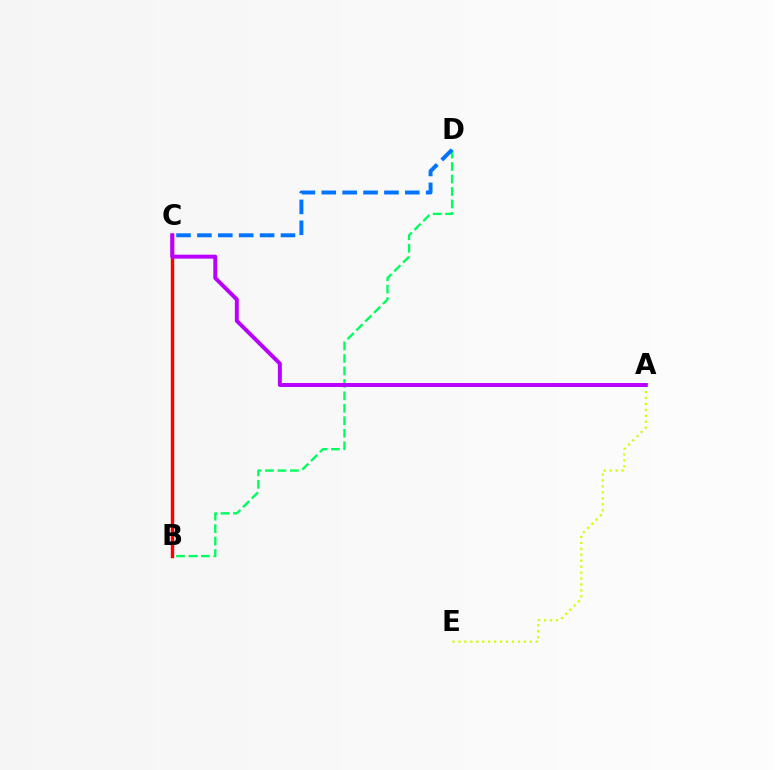{('B', 'D'): [{'color': '#00ff5c', 'line_style': 'dashed', 'thickness': 1.69}], ('C', 'D'): [{'color': '#0074ff', 'line_style': 'dashed', 'thickness': 2.84}], ('A', 'E'): [{'color': '#d1ff00', 'line_style': 'dotted', 'thickness': 1.62}], ('B', 'C'): [{'color': '#ff0000', 'line_style': 'solid', 'thickness': 2.45}], ('A', 'C'): [{'color': '#b900ff', 'line_style': 'solid', 'thickness': 2.84}]}